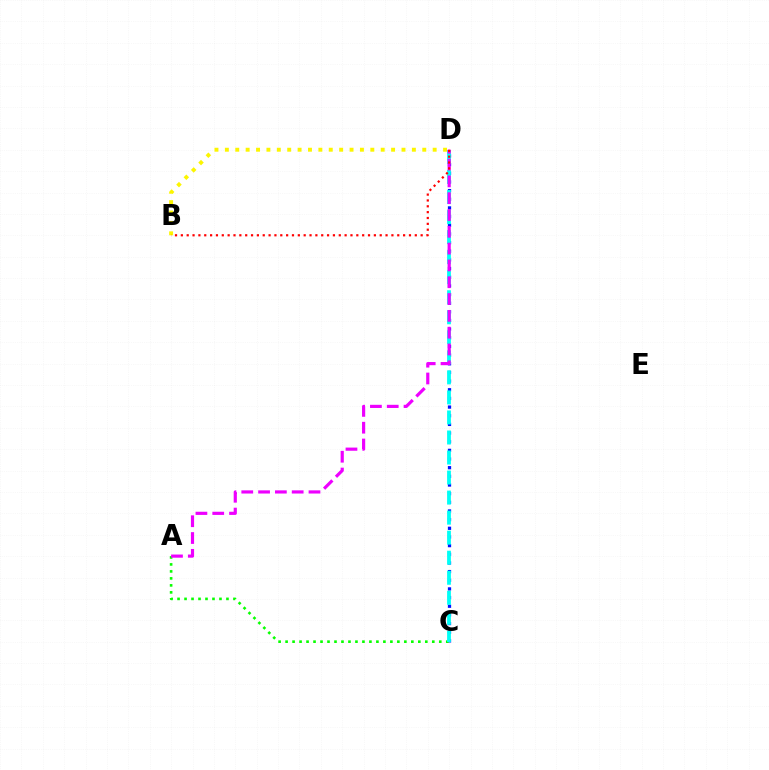{('C', 'D'): [{'color': '#0010ff', 'line_style': 'dotted', 'thickness': 2.35}, {'color': '#00fff6', 'line_style': 'dashed', 'thickness': 2.72}], ('B', 'D'): [{'color': '#fcf500', 'line_style': 'dotted', 'thickness': 2.82}, {'color': '#ff0000', 'line_style': 'dotted', 'thickness': 1.59}], ('A', 'C'): [{'color': '#08ff00', 'line_style': 'dotted', 'thickness': 1.9}], ('A', 'D'): [{'color': '#ee00ff', 'line_style': 'dashed', 'thickness': 2.28}]}